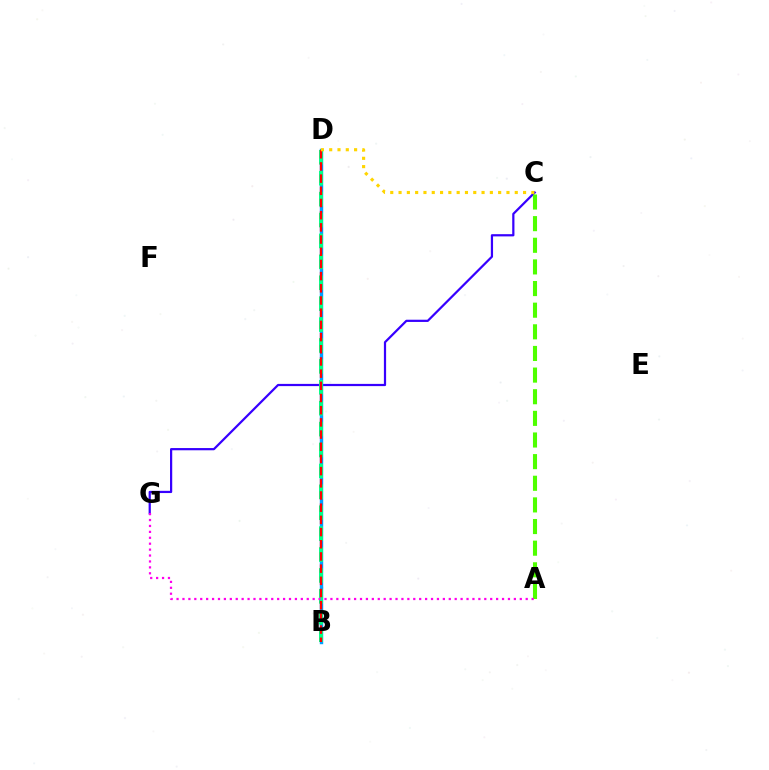{('C', 'G'): [{'color': '#3700ff', 'line_style': 'solid', 'thickness': 1.6}], ('B', 'D'): [{'color': '#009eff', 'line_style': 'solid', 'thickness': 2.46}, {'color': '#00ff86', 'line_style': 'dashed', 'thickness': 2.84}, {'color': '#ff0000', 'line_style': 'dashed', 'thickness': 1.66}], ('A', 'C'): [{'color': '#4fff00', 'line_style': 'dashed', 'thickness': 2.94}], ('C', 'D'): [{'color': '#ffd500', 'line_style': 'dotted', 'thickness': 2.26}], ('A', 'G'): [{'color': '#ff00ed', 'line_style': 'dotted', 'thickness': 1.61}]}